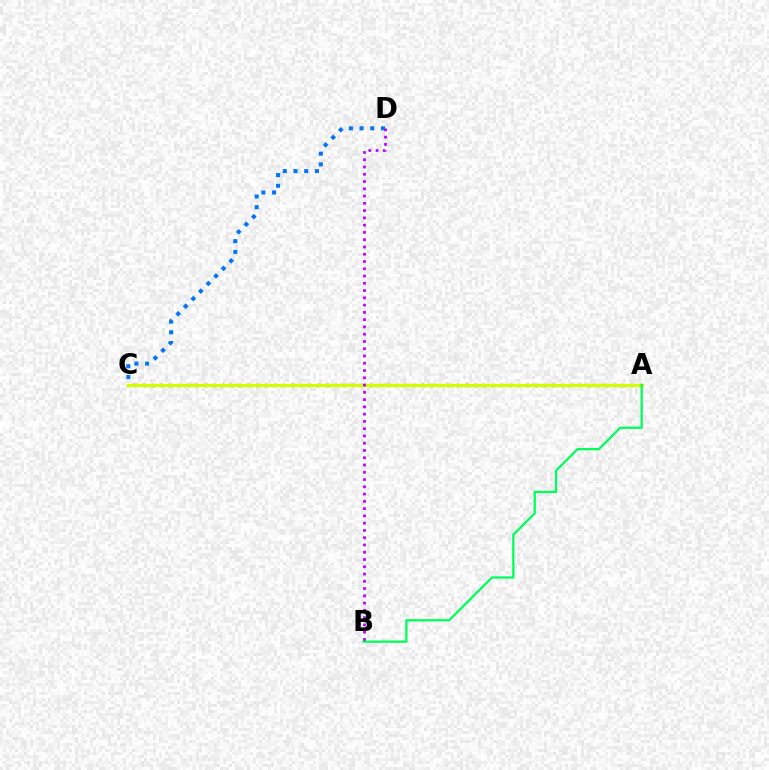{('C', 'D'): [{'color': '#0074ff', 'line_style': 'dotted', 'thickness': 2.91}], ('A', 'C'): [{'color': '#ff0000', 'line_style': 'dotted', 'thickness': 2.37}, {'color': '#d1ff00', 'line_style': 'solid', 'thickness': 2.27}], ('A', 'B'): [{'color': '#00ff5c', 'line_style': 'solid', 'thickness': 1.63}], ('B', 'D'): [{'color': '#b900ff', 'line_style': 'dotted', 'thickness': 1.97}]}